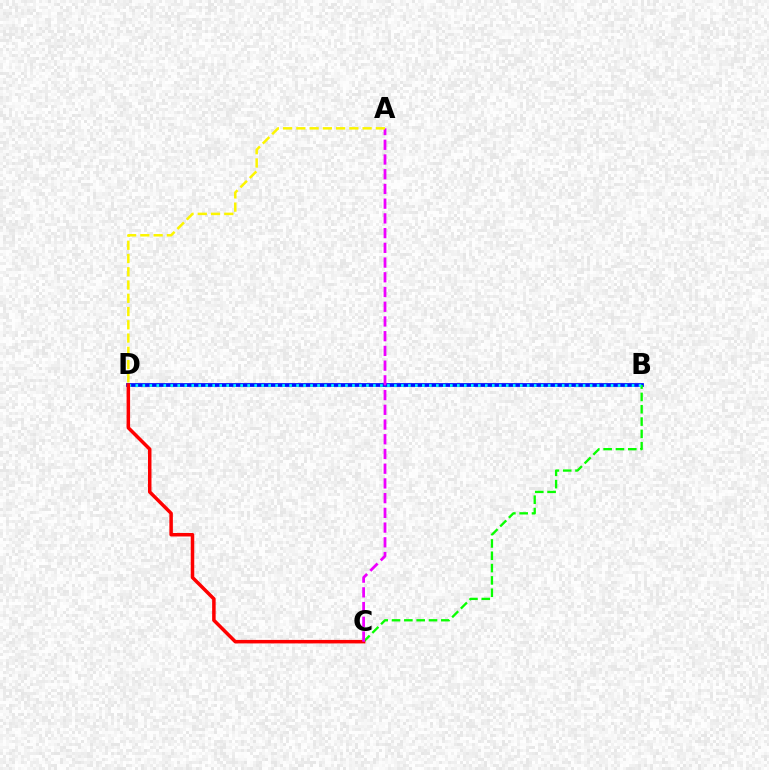{('B', 'D'): [{'color': '#0010ff', 'line_style': 'solid', 'thickness': 2.7}, {'color': '#00fff6', 'line_style': 'dotted', 'thickness': 1.9}], ('B', 'C'): [{'color': '#08ff00', 'line_style': 'dashed', 'thickness': 1.67}], ('C', 'D'): [{'color': '#ff0000', 'line_style': 'solid', 'thickness': 2.52}], ('A', 'C'): [{'color': '#ee00ff', 'line_style': 'dashed', 'thickness': 2.0}], ('A', 'D'): [{'color': '#fcf500', 'line_style': 'dashed', 'thickness': 1.8}]}